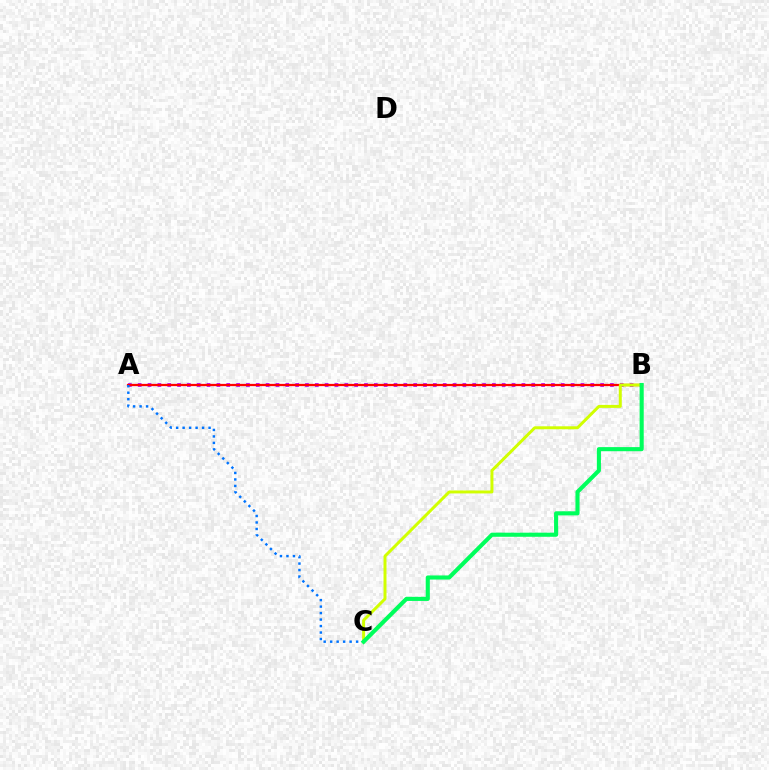{('A', 'B'): [{'color': '#b900ff', 'line_style': 'dotted', 'thickness': 2.67}, {'color': '#ff0000', 'line_style': 'solid', 'thickness': 1.62}], ('A', 'C'): [{'color': '#0074ff', 'line_style': 'dotted', 'thickness': 1.76}], ('B', 'C'): [{'color': '#d1ff00', 'line_style': 'solid', 'thickness': 2.14}, {'color': '#00ff5c', 'line_style': 'solid', 'thickness': 2.96}]}